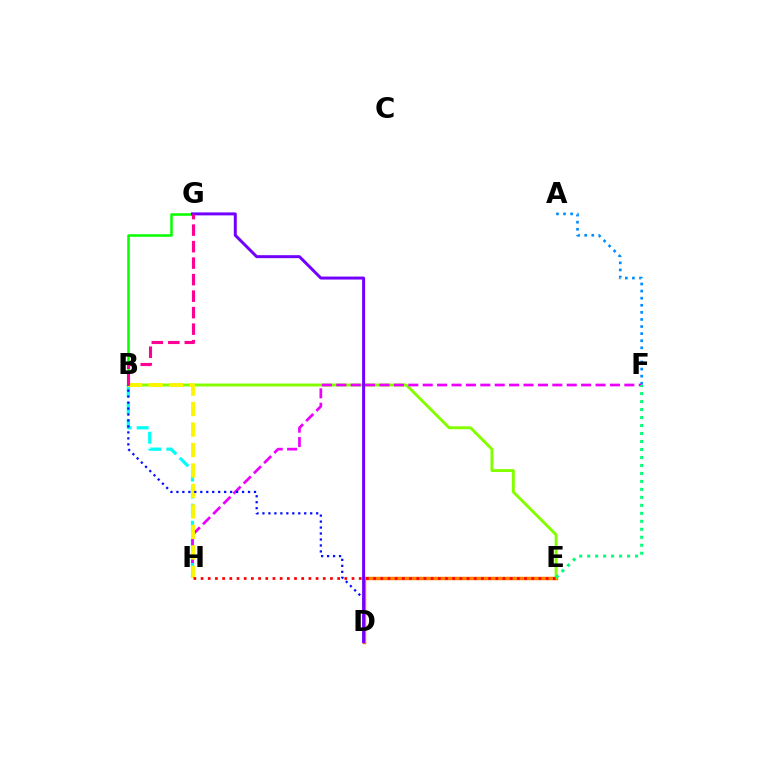{('A', 'F'): [{'color': '#008cff', 'line_style': 'dotted', 'thickness': 1.93}], ('D', 'E'): [{'color': '#ff7c00', 'line_style': 'solid', 'thickness': 2.5}], ('B', 'E'): [{'color': '#84ff00', 'line_style': 'solid', 'thickness': 2.11}], ('B', 'G'): [{'color': '#08ff00', 'line_style': 'solid', 'thickness': 1.83}, {'color': '#ff0094', 'line_style': 'dashed', 'thickness': 2.24}], ('B', 'H'): [{'color': '#00fff6', 'line_style': 'dashed', 'thickness': 2.31}, {'color': '#fcf500', 'line_style': 'dashed', 'thickness': 2.78}], ('F', 'H'): [{'color': '#ee00ff', 'line_style': 'dashed', 'thickness': 1.96}], ('E', 'F'): [{'color': '#00ff74', 'line_style': 'dotted', 'thickness': 2.17}], ('B', 'D'): [{'color': '#0010ff', 'line_style': 'dotted', 'thickness': 1.62}], ('D', 'G'): [{'color': '#7200ff', 'line_style': 'solid', 'thickness': 2.14}], ('E', 'H'): [{'color': '#ff0000', 'line_style': 'dotted', 'thickness': 1.95}]}